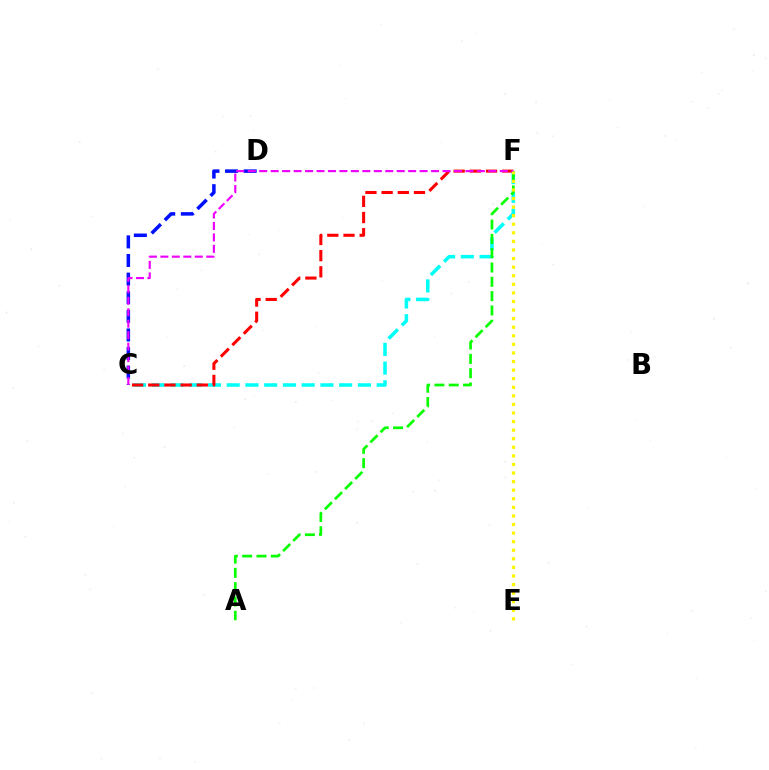{('C', 'F'): [{'color': '#00fff6', 'line_style': 'dashed', 'thickness': 2.55}, {'color': '#ff0000', 'line_style': 'dashed', 'thickness': 2.2}, {'color': '#ee00ff', 'line_style': 'dashed', 'thickness': 1.56}], ('C', 'D'): [{'color': '#0010ff', 'line_style': 'dashed', 'thickness': 2.53}], ('A', 'F'): [{'color': '#08ff00', 'line_style': 'dashed', 'thickness': 1.95}], ('E', 'F'): [{'color': '#fcf500', 'line_style': 'dotted', 'thickness': 2.33}]}